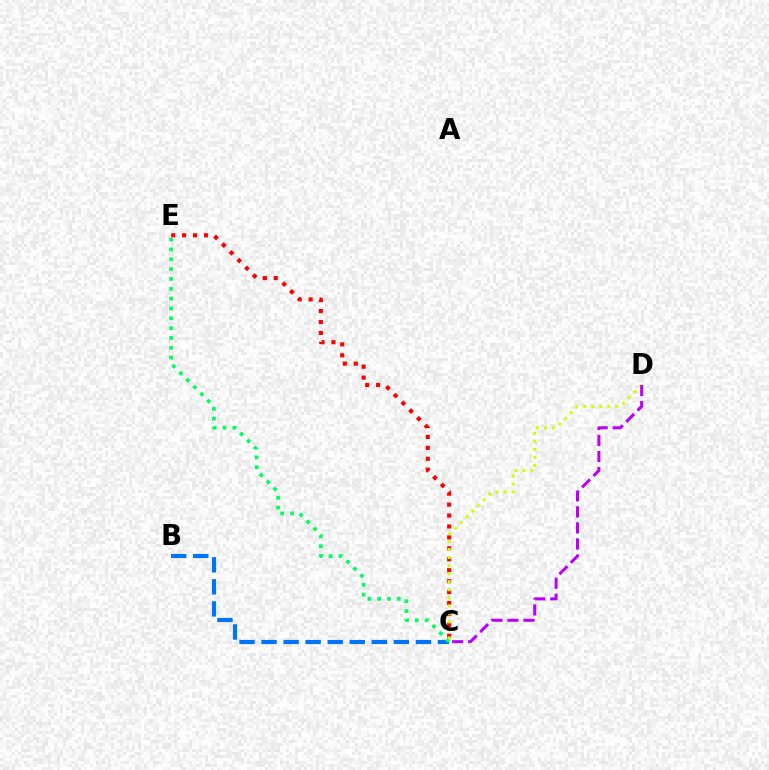{('C', 'E'): [{'color': '#ff0000', 'line_style': 'dotted', 'thickness': 2.97}, {'color': '#00ff5c', 'line_style': 'dotted', 'thickness': 2.67}], ('B', 'C'): [{'color': '#0074ff', 'line_style': 'dashed', 'thickness': 3.0}], ('C', 'D'): [{'color': '#d1ff00', 'line_style': 'dotted', 'thickness': 2.18}, {'color': '#b900ff', 'line_style': 'dashed', 'thickness': 2.18}]}